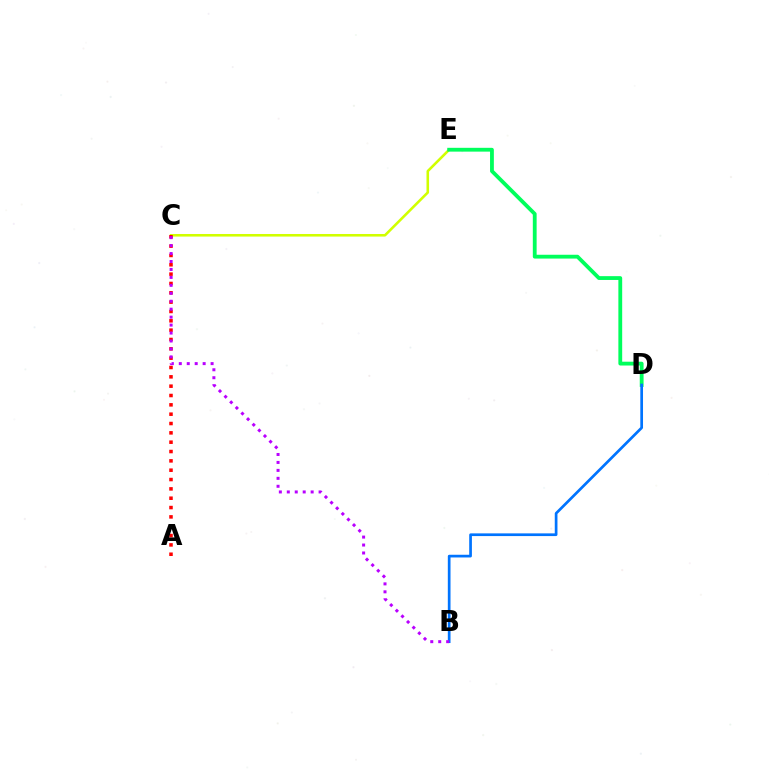{('C', 'E'): [{'color': '#d1ff00', 'line_style': 'solid', 'thickness': 1.85}], ('D', 'E'): [{'color': '#00ff5c', 'line_style': 'solid', 'thickness': 2.75}], ('A', 'C'): [{'color': '#ff0000', 'line_style': 'dotted', 'thickness': 2.54}], ('B', 'D'): [{'color': '#0074ff', 'line_style': 'solid', 'thickness': 1.94}], ('B', 'C'): [{'color': '#b900ff', 'line_style': 'dotted', 'thickness': 2.16}]}